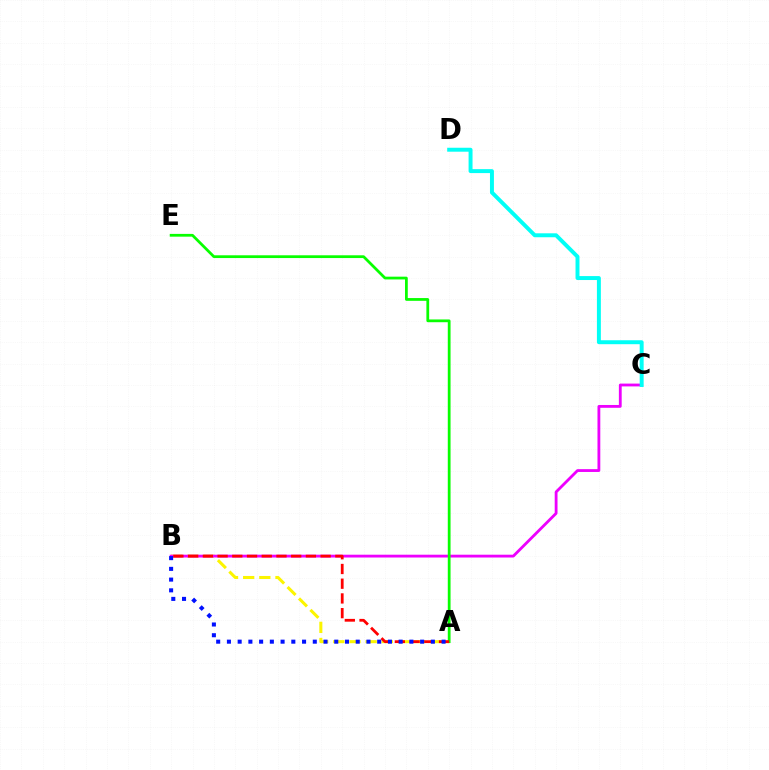{('A', 'B'): [{'color': '#fcf500', 'line_style': 'dashed', 'thickness': 2.19}, {'color': '#ff0000', 'line_style': 'dashed', 'thickness': 2.0}, {'color': '#0010ff', 'line_style': 'dotted', 'thickness': 2.92}], ('B', 'C'): [{'color': '#ee00ff', 'line_style': 'solid', 'thickness': 2.03}], ('A', 'E'): [{'color': '#08ff00', 'line_style': 'solid', 'thickness': 1.99}], ('C', 'D'): [{'color': '#00fff6', 'line_style': 'solid', 'thickness': 2.84}]}